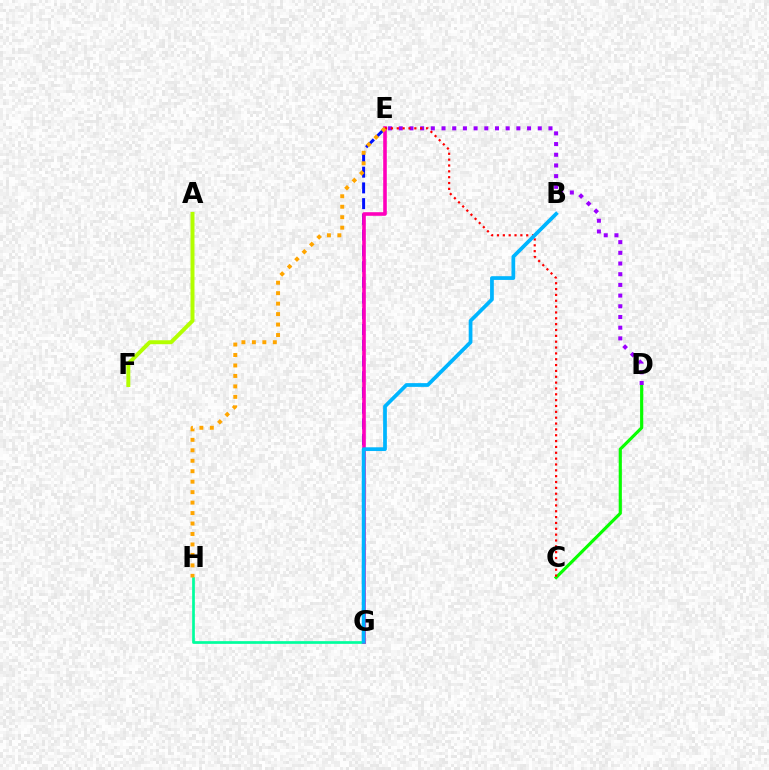{('E', 'G'): [{'color': '#0010ff', 'line_style': 'dashed', 'thickness': 2.14}, {'color': '#ff00bd', 'line_style': 'solid', 'thickness': 2.59}], ('G', 'H'): [{'color': '#00ff9d', 'line_style': 'solid', 'thickness': 1.95}], ('C', 'D'): [{'color': '#08ff00', 'line_style': 'solid', 'thickness': 2.28}], ('D', 'E'): [{'color': '#9b00ff', 'line_style': 'dotted', 'thickness': 2.91}], ('C', 'E'): [{'color': '#ff0000', 'line_style': 'dotted', 'thickness': 1.59}], ('E', 'H'): [{'color': '#ffa500', 'line_style': 'dotted', 'thickness': 2.84}], ('B', 'G'): [{'color': '#00b5ff', 'line_style': 'solid', 'thickness': 2.69}], ('A', 'F'): [{'color': '#b3ff00', 'line_style': 'solid', 'thickness': 2.85}]}